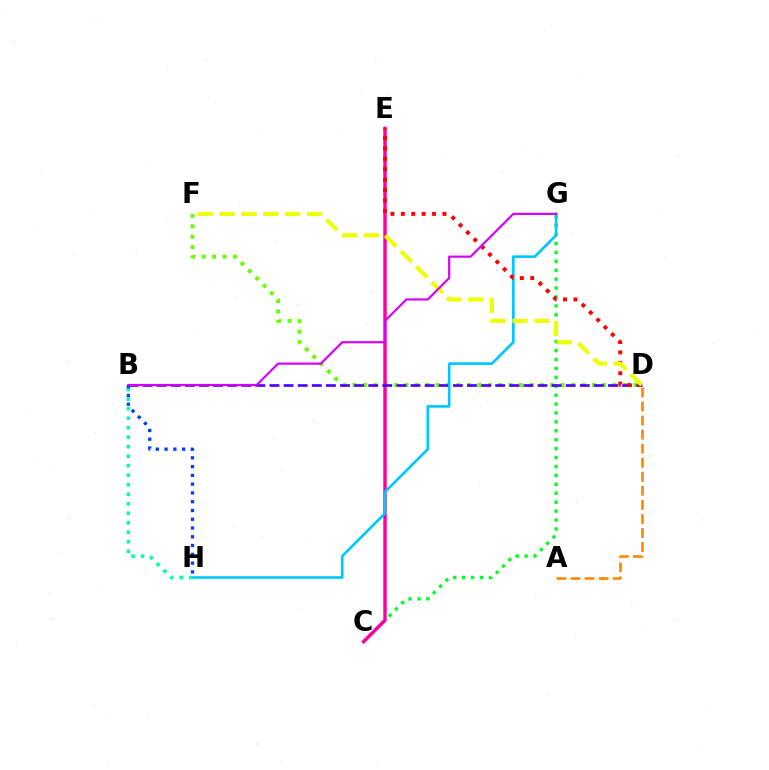{('C', 'G'): [{'color': '#00ff27', 'line_style': 'dotted', 'thickness': 2.42}], ('D', 'F'): [{'color': '#66ff00', 'line_style': 'dotted', 'thickness': 2.83}, {'color': '#eeff00', 'line_style': 'dashed', 'thickness': 2.97}], ('C', 'E'): [{'color': '#ff00a0', 'line_style': 'solid', 'thickness': 2.48}], ('B', 'D'): [{'color': '#4f00ff', 'line_style': 'dashed', 'thickness': 1.92}], ('G', 'H'): [{'color': '#00c7ff', 'line_style': 'solid', 'thickness': 1.91}], ('A', 'D'): [{'color': '#ff8800', 'line_style': 'dashed', 'thickness': 1.91}], ('D', 'E'): [{'color': '#ff0000', 'line_style': 'dotted', 'thickness': 2.83}], ('B', 'H'): [{'color': '#00ffaf', 'line_style': 'dotted', 'thickness': 2.58}, {'color': '#003fff', 'line_style': 'dotted', 'thickness': 2.38}], ('B', 'G'): [{'color': '#d600ff', 'line_style': 'solid', 'thickness': 1.57}]}